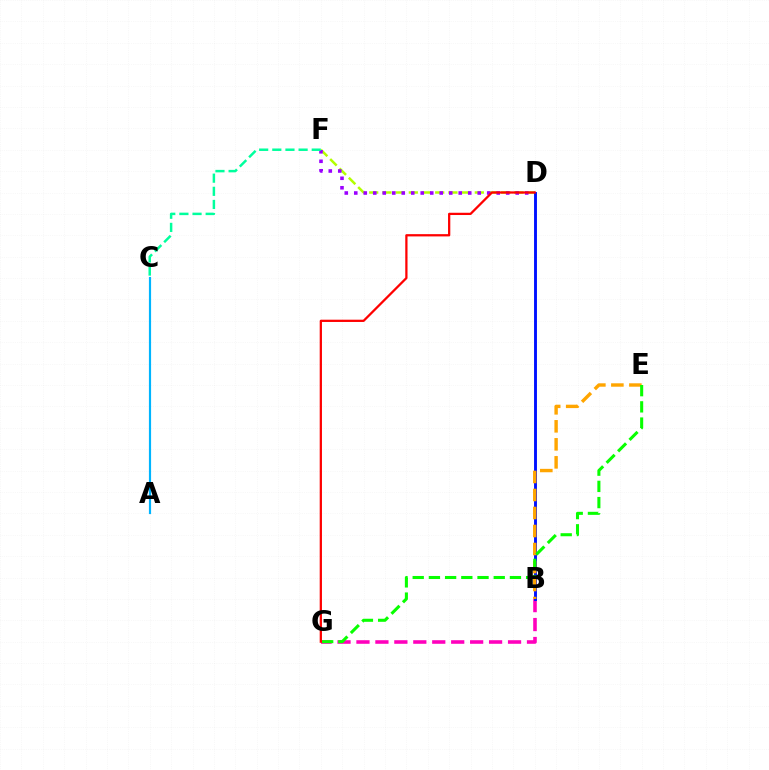{('B', 'G'): [{'color': '#ff00bd', 'line_style': 'dashed', 'thickness': 2.57}], ('D', 'F'): [{'color': '#b3ff00', 'line_style': 'dashed', 'thickness': 1.79}, {'color': '#9b00ff', 'line_style': 'dotted', 'thickness': 2.58}], ('A', 'C'): [{'color': '#00b5ff', 'line_style': 'solid', 'thickness': 1.56}], ('B', 'D'): [{'color': '#0010ff', 'line_style': 'solid', 'thickness': 2.09}], ('D', 'G'): [{'color': '#ff0000', 'line_style': 'solid', 'thickness': 1.63}], ('C', 'F'): [{'color': '#00ff9d', 'line_style': 'dashed', 'thickness': 1.79}], ('B', 'E'): [{'color': '#ffa500', 'line_style': 'dashed', 'thickness': 2.45}], ('E', 'G'): [{'color': '#08ff00', 'line_style': 'dashed', 'thickness': 2.2}]}